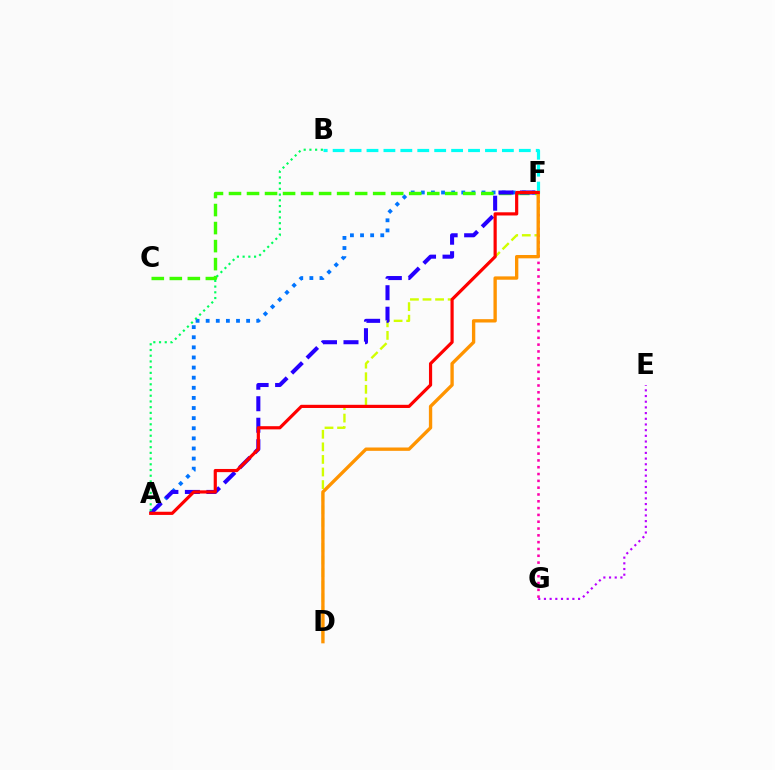{('A', 'F'): [{'color': '#0074ff', 'line_style': 'dotted', 'thickness': 2.75}, {'color': '#2500ff', 'line_style': 'dashed', 'thickness': 2.92}, {'color': '#ff0000', 'line_style': 'solid', 'thickness': 2.29}], ('C', 'F'): [{'color': '#3dff00', 'line_style': 'dashed', 'thickness': 2.45}], ('B', 'F'): [{'color': '#00fff6', 'line_style': 'dashed', 'thickness': 2.3}], ('F', 'G'): [{'color': '#ff00ac', 'line_style': 'dotted', 'thickness': 1.85}], ('D', 'F'): [{'color': '#d1ff00', 'line_style': 'dashed', 'thickness': 1.71}, {'color': '#ff9400', 'line_style': 'solid', 'thickness': 2.41}], ('E', 'G'): [{'color': '#b900ff', 'line_style': 'dotted', 'thickness': 1.54}], ('A', 'B'): [{'color': '#00ff5c', 'line_style': 'dotted', 'thickness': 1.55}]}